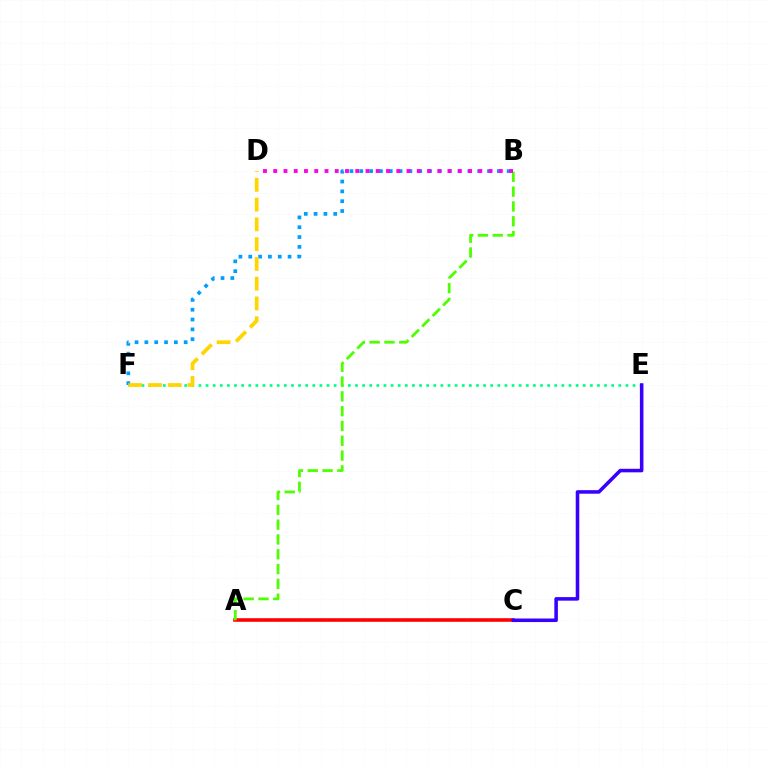{('E', 'F'): [{'color': '#00ff86', 'line_style': 'dotted', 'thickness': 1.93}], ('A', 'C'): [{'color': '#ff0000', 'line_style': 'solid', 'thickness': 2.58}], ('A', 'B'): [{'color': '#4fff00', 'line_style': 'dashed', 'thickness': 2.01}], ('B', 'F'): [{'color': '#009eff', 'line_style': 'dotted', 'thickness': 2.67}], ('B', 'D'): [{'color': '#ff00ed', 'line_style': 'dotted', 'thickness': 2.79}], ('D', 'F'): [{'color': '#ffd500', 'line_style': 'dashed', 'thickness': 2.69}], ('C', 'E'): [{'color': '#3700ff', 'line_style': 'solid', 'thickness': 2.55}]}